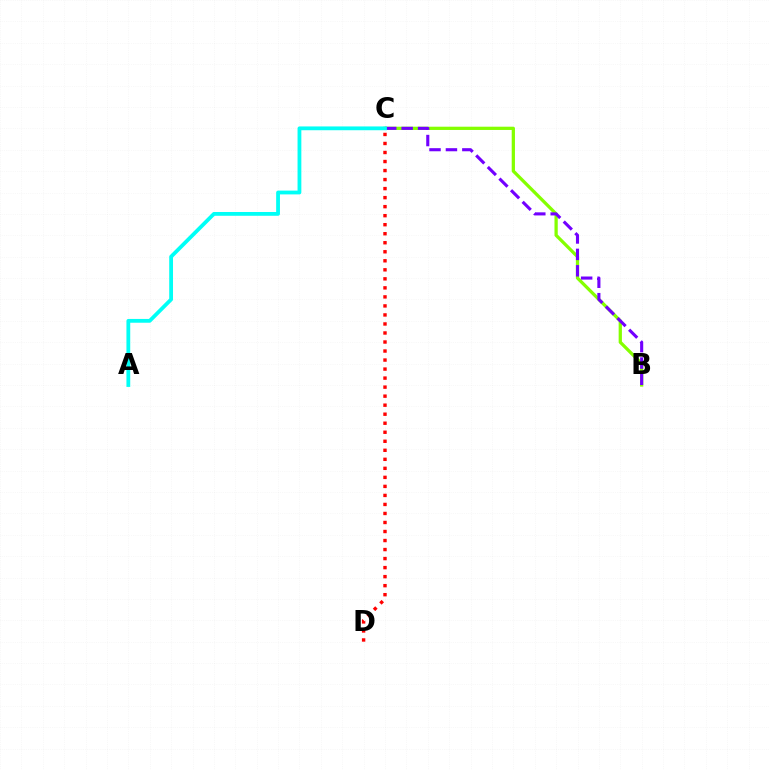{('B', 'C'): [{'color': '#84ff00', 'line_style': 'solid', 'thickness': 2.35}, {'color': '#7200ff', 'line_style': 'dashed', 'thickness': 2.23}], ('C', 'D'): [{'color': '#ff0000', 'line_style': 'dotted', 'thickness': 2.45}], ('A', 'C'): [{'color': '#00fff6', 'line_style': 'solid', 'thickness': 2.73}]}